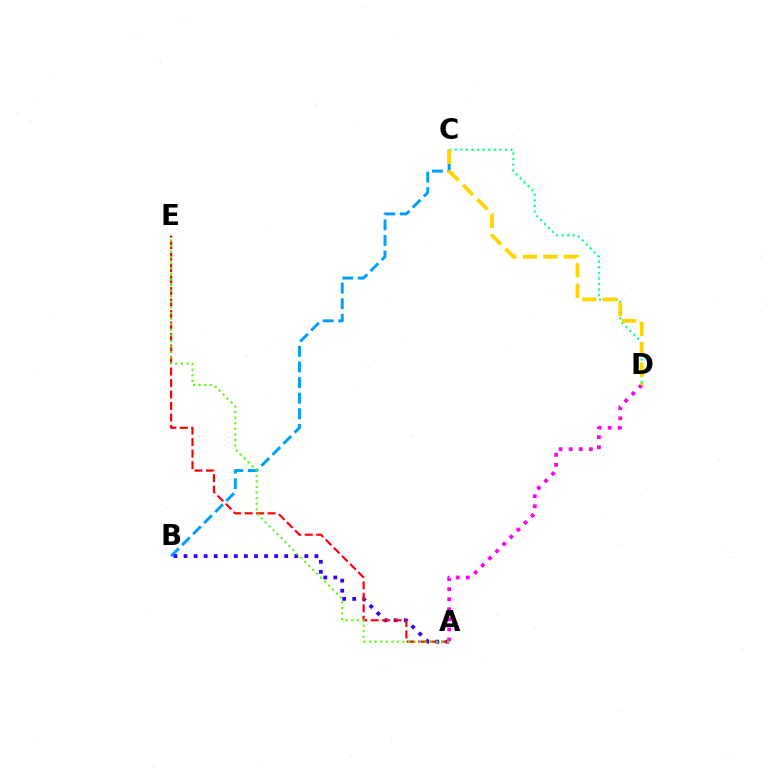{('B', 'C'): [{'color': '#009eff', 'line_style': 'dashed', 'thickness': 2.12}], ('A', 'B'): [{'color': '#3700ff', 'line_style': 'dotted', 'thickness': 2.74}], ('A', 'E'): [{'color': '#ff0000', 'line_style': 'dashed', 'thickness': 1.56}, {'color': '#4fff00', 'line_style': 'dotted', 'thickness': 1.52}], ('C', 'D'): [{'color': '#00ff86', 'line_style': 'dotted', 'thickness': 1.51}, {'color': '#ffd500', 'line_style': 'dashed', 'thickness': 2.78}], ('A', 'D'): [{'color': '#ff00ed', 'line_style': 'dotted', 'thickness': 2.73}]}